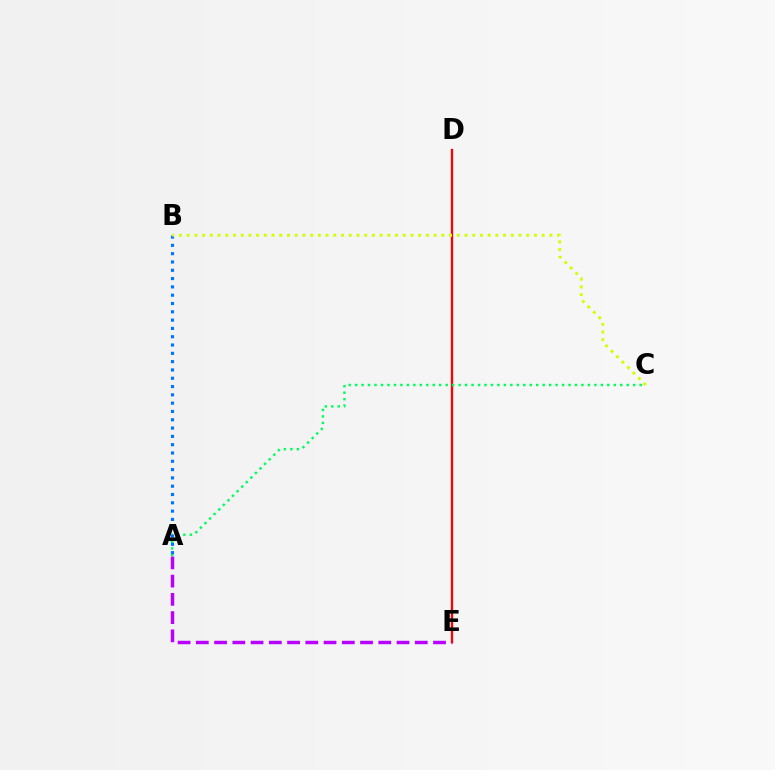{('A', 'E'): [{'color': '#b900ff', 'line_style': 'dashed', 'thickness': 2.48}], ('D', 'E'): [{'color': '#ff0000', 'line_style': 'solid', 'thickness': 1.67}], ('A', 'C'): [{'color': '#00ff5c', 'line_style': 'dotted', 'thickness': 1.76}], ('A', 'B'): [{'color': '#0074ff', 'line_style': 'dotted', 'thickness': 2.26}], ('B', 'C'): [{'color': '#d1ff00', 'line_style': 'dotted', 'thickness': 2.1}]}